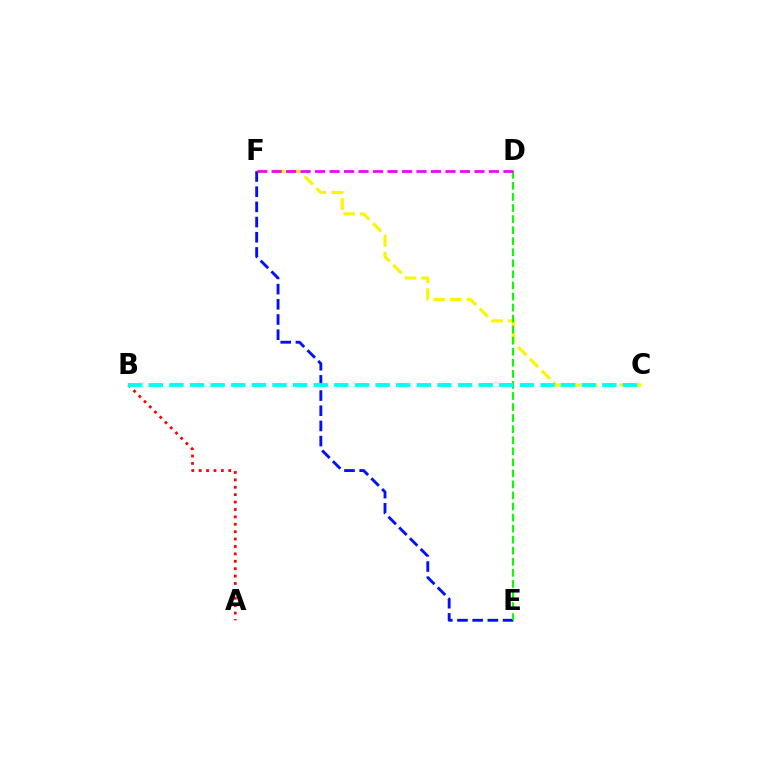{('C', 'F'): [{'color': '#fcf500', 'line_style': 'dashed', 'thickness': 2.27}], ('E', 'F'): [{'color': '#0010ff', 'line_style': 'dashed', 'thickness': 2.06}], ('D', 'E'): [{'color': '#08ff00', 'line_style': 'dashed', 'thickness': 1.5}], ('A', 'B'): [{'color': '#ff0000', 'line_style': 'dotted', 'thickness': 2.01}], ('B', 'C'): [{'color': '#00fff6', 'line_style': 'dashed', 'thickness': 2.8}], ('D', 'F'): [{'color': '#ee00ff', 'line_style': 'dashed', 'thickness': 1.97}]}